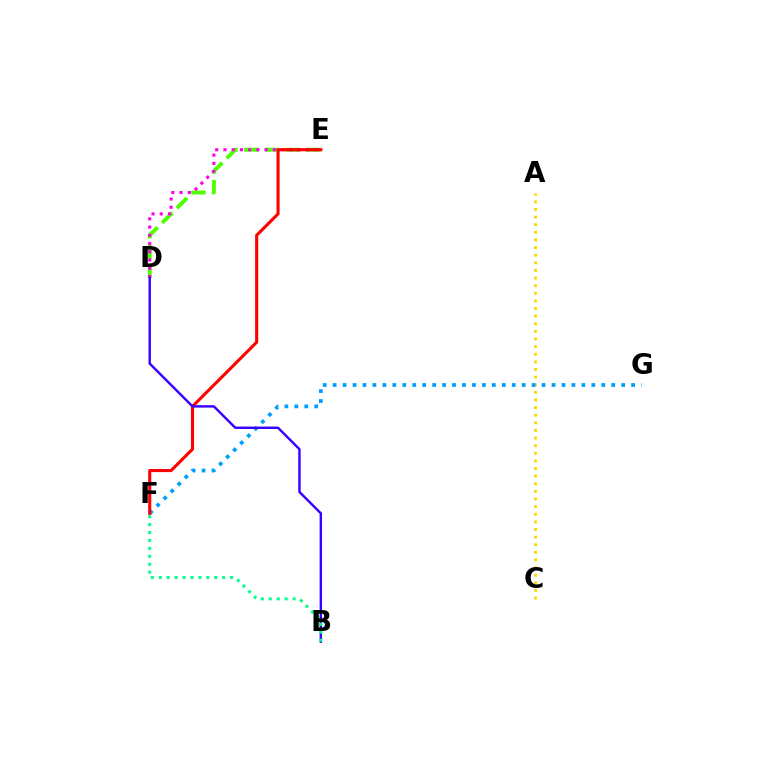{('A', 'C'): [{'color': '#ffd500', 'line_style': 'dotted', 'thickness': 2.07}], ('D', 'E'): [{'color': '#4fff00', 'line_style': 'dashed', 'thickness': 2.82}, {'color': '#ff00ed', 'line_style': 'dotted', 'thickness': 2.24}], ('F', 'G'): [{'color': '#009eff', 'line_style': 'dotted', 'thickness': 2.7}], ('E', 'F'): [{'color': '#ff0000', 'line_style': 'solid', 'thickness': 2.22}], ('B', 'D'): [{'color': '#3700ff', 'line_style': 'solid', 'thickness': 1.74}], ('B', 'F'): [{'color': '#00ff86', 'line_style': 'dotted', 'thickness': 2.15}]}